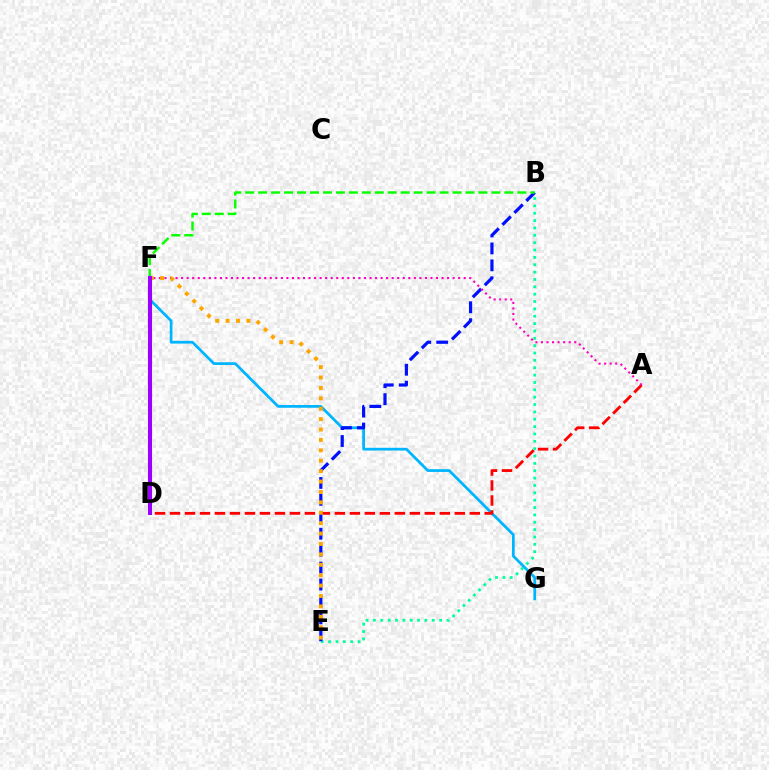{('F', 'G'): [{'color': '#00b5ff', 'line_style': 'solid', 'thickness': 1.98}], ('A', 'D'): [{'color': '#ff0000', 'line_style': 'dashed', 'thickness': 2.04}], ('B', 'E'): [{'color': '#00ff9d', 'line_style': 'dotted', 'thickness': 2.0}, {'color': '#0010ff', 'line_style': 'dashed', 'thickness': 2.3}], ('D', 'F'): [{'color': '#b3ff00', 'line_style': 'dashed', 'thickness': 1.66}, {'color': '#9b00ff', 'line_style': 'solid', 'thickness': 2.95}], ('A', 'F'): [{'color': '#ff00bd', 'line_style': 'dotted', 'thickness': 1.51}], ('B', 'F'): [{'color': '#08ff00', 'line_style': 'dashed', 'thickness': 1.76}], ('E', 'F'): [{'color': '#ffa500', 'line_style': 'dotted', 'thickness': 2.83}]}